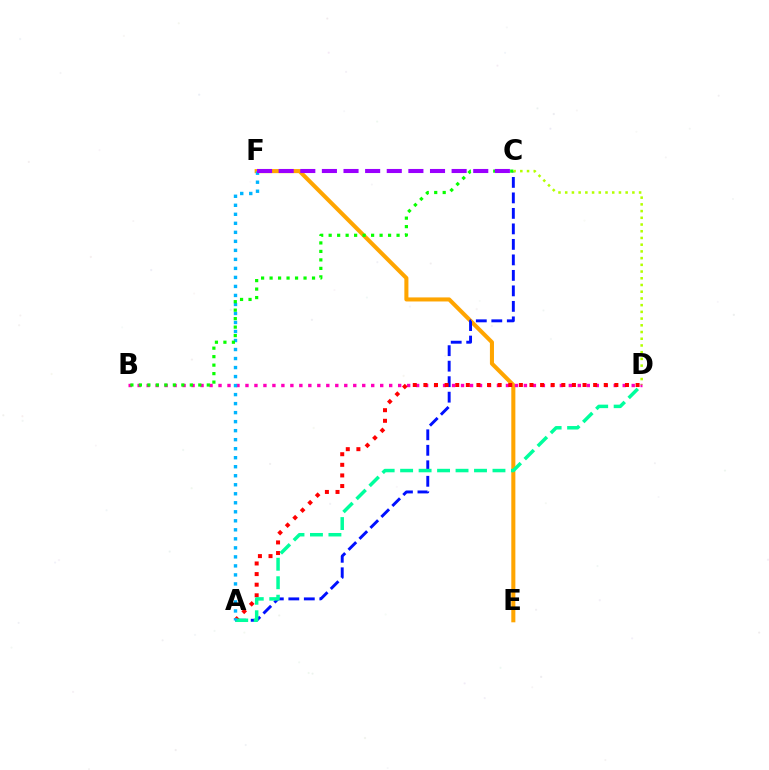{('E', 'F'): [{'color': '#ffa500', 'line_style': 'solid', 'thickness': 2.92}], ('B', 'D'): [{'color': '#ff00bd', 'line_style': 'dotted', 'thickness': 2.44}], ('A', 'C'): [{'color': '#0010ff', 'line_style': 'dashed', 'thickness': 2.11}], ('A', 'D'): [{'color': '#ff0000', 'line_style': 'dotted', 'thickness': 2.88}, {'color': '#00ff9d', 'line_style': 'dashed', 'thickness': 2.51}], ('A', 'F'): [{'color': '#00b5ff', 'line_style': 'dotted', 'thickness': 2.45}], ('B', 'C'): [{'color': '#08ff00', 'line_style': 'dotted', 'thickness': 2.31}], ('C', 'F'): [{'color': '#9b00ff', 'line_style': 'dashed', 'thickness': 2.94}], ('C', 'D'): [{'color': '#b3ff00', 'line_style': 'dotted', 'thickness': 1.83}]}